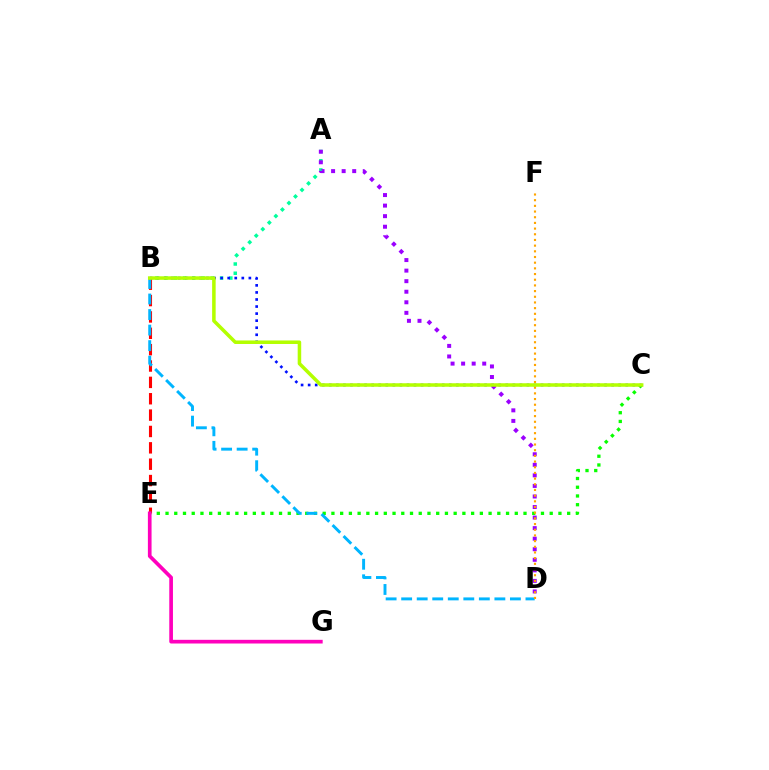{('B', 'E'): [{'color': '#ff0000', 'line_style': 'dashed', 'thickness': 2.22}], ('C', 'E'): [{'color': '#08ff00', 'line_style': 'dotted', 'thickness': 2.37}], ('E', 'G'): [{'color': '#ff00bd', 'line_style': 'solid', 'thickness': 2.65}], ('A', 'B'): [{'color': '#00ff9d', 'line_style': 'dotted', 'thickness': 2.51}], ('A', 'D'): [{'color': '#9b00ff', 'line_style': 'dotted', 'thickness': 2.87}], ('B', 'C'): [{'color': '#0010ff', 'line_style': 'dotted', 'thickness': 1.92}, {'color': '#b3ff00', 'line_style': 'solid', 'thickness': 2.54}], ('B', 'D'): [{'color': '#00b5ff', 'line_style': 'dashed', 'thickness': 2.11}], ('D', 'F'): [{'color': '#ffa500', 'line_style': 'dotted', 'thickness': 1.54}]}